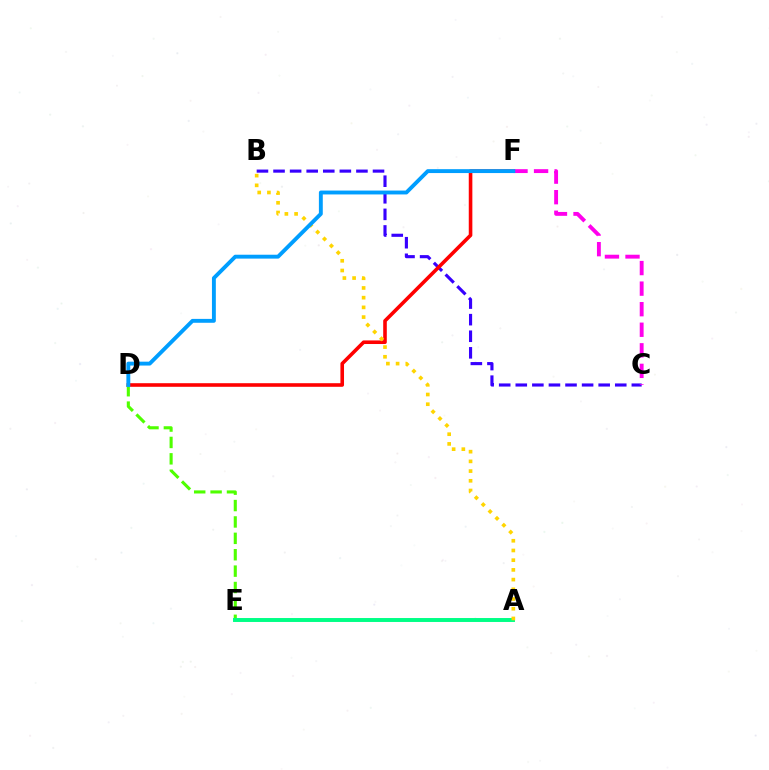{('B', 'C'): [{'color': '#3700ff', 'line_style': 'dashed', 'thickness': 2.25}], ('D', 'F'): [{'color': '#ff0000', 'line_style': 'solid', 'thickness': 2.59}, {'color': '#009eff', 'line_style': 'solid', 'thickness': 2.8}], ('D', 'E'): [{'color': '#4fff00', 'line_style': 'dashed', 'thickness': 2.23}], ('A', 'E'): [{'color': '#00ff86', 'line_style': 'solid', 'thickness': 2.83}], ('A', 'B'): [{'color': '#ffd500', 'line_style': 'dotted', 'thickness': 2.64}], ('C', 'F'): [{'color': '#ff00ed', 'line_style': 'dashed', 'thickness': 2.79}]}